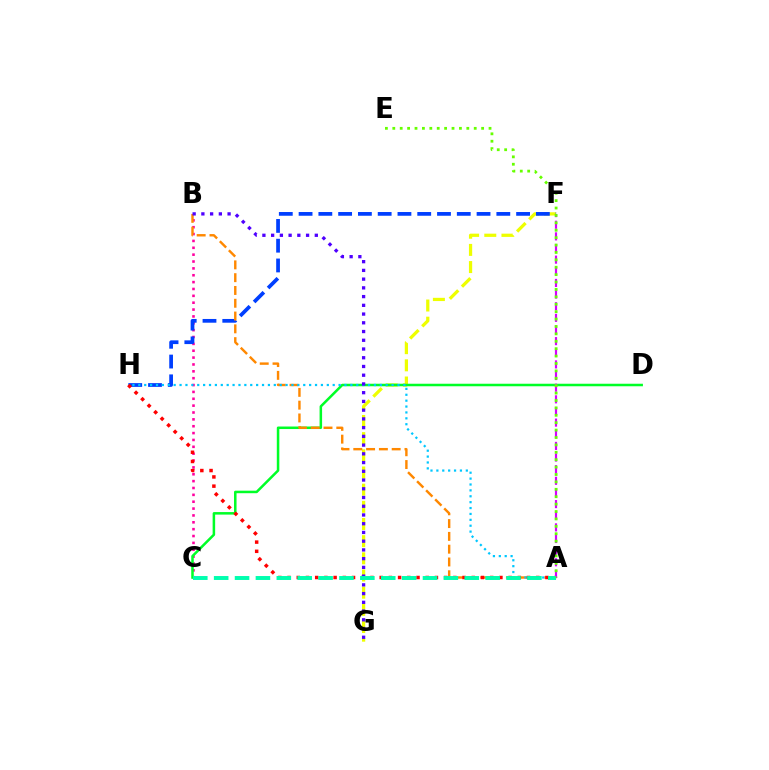{('F', 'G'): [{'color': '#eeff00', 'line_style': 'dashed', 'thickness': 2.33}], ('B', 'C'): [{'color': '#ff00a0', 'line_style': 'dotted', 'thickness': 1.86}], ('C', 'D'): [{'color': '#00ff27', 'line_style': 'solid', 'thickness': 1.82}], ('F', 'H'): [{'color': '#003fff', 'line_style': 'dashed', 'thickness': 2.69}], ('A', 'B'): [{'color': '#ff8800', 'line_style': 'dashed', 'thickness': 1.74}], ('A', 'H'): [{'color': '#00c7ff', 'line_style': 'dotted', 'thickness': 1.6}, {'color': '#ff0000', 'line_style': 'dotted', 'thickness': 2.5}], ('A', 'F'): [{'color': '#d600ff', 'line_style': 'dashed', 'thickness': 1.58}], ('B', 'G'): [{'color': '#4f00ff', 'line_style': 'dotted', 'thickness': 2.37}], ('A', 'C'): [{'color': '#00ffaf', 'line_style': 'dashed', 'thickness': 2.84}], ('A', 'E'): [{'color': '#66ff00', 'line_style': 'dotted', 'thickness': 2.01}]}